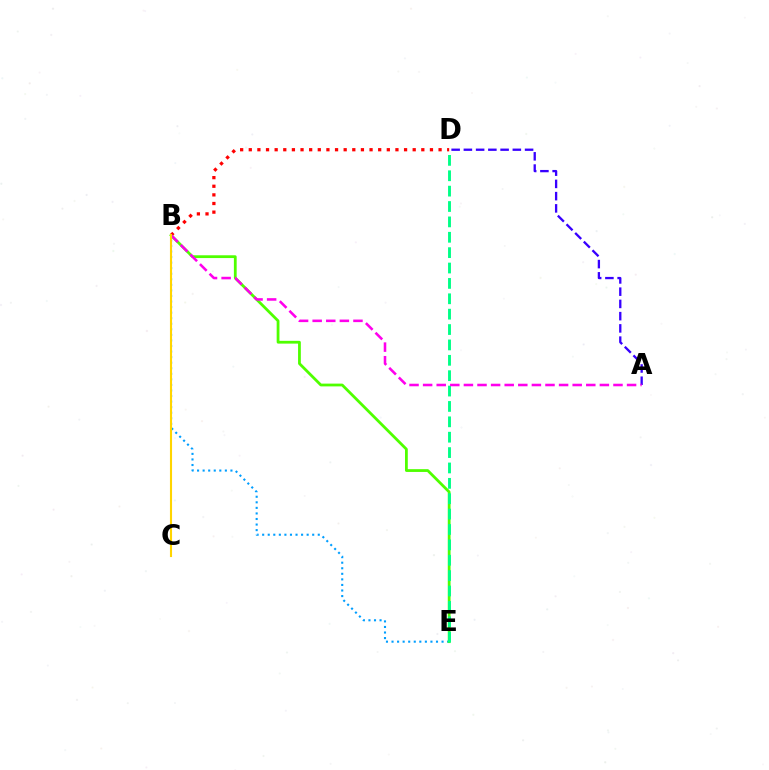{('A', 'D'): [{'color': '#3700ff', 'line_style': 'dashed', 'thickness': 1.66}], ('B', 'E'): [{'color': '#009eff', 'line_style': 'dotted', 'thickness': 1.51}, {'color': '#4fff00', 'line_style': 'solid', 'thickness': 2.0}], ('B', 'D'): [{'color': '#ff0000', 'line_style': 'dotted', 'thickness': 2.34}], ('D', 'E'): [{'color': '#00ff86', 'line_style': 'dashed', 'thickness': 2.09}], ('A', 'B'): [{'color': '#ff00ed', 'line_style': 'dashed', 'thickness': 1.85}], ('B', 'C'): [{'color': '#ffd500', 'line_style': 'solid', 'thickness': 1.51}]}